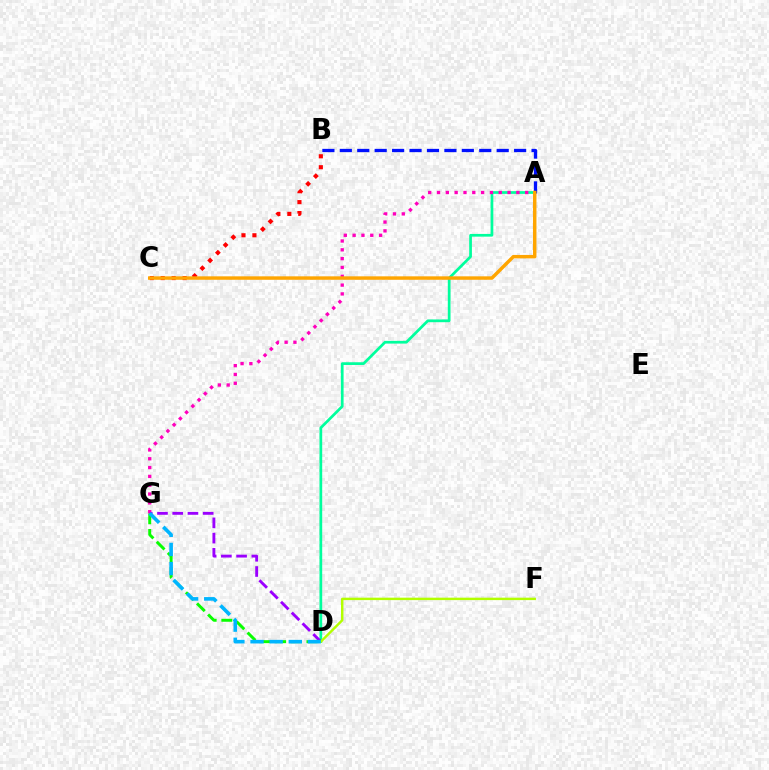{('A', 'B'): [{'color': '#0010ff', 'line_style': 'dashed', 'thickness': 2.37}], ('A', 'D'): [{'color': '#00ff9d', 'line_style': 'solid', 'thickness': 1.96}], ('D', 'G'): [{'color': '#08ff00', 'line_style': 'dashed', 'thickness': 2.13}, {'color': '#9b00ff', 'line_style': 'dashed', 'thickness': 2.07}, {'color': '#00b5ff', 'line_style': 'dashed', 'thickness': 2.6}], ('B', 'C'): [{'color': '#ff0000', 'line_style': 'dotted', 'thickness': 2.97}], ('A', 'G'): [{'color': '#ff00bd', 'line_style': 'dotted', 'thickness': 2.4}], ('D', 'F'): [{'color': '#b3ff00', 'line_style': 'solid', 'thickness': 1.75}], ('A', 'C'): [{'color': '#ffa500', 'line_style': 'solid', 'thickness': 2.49}]}